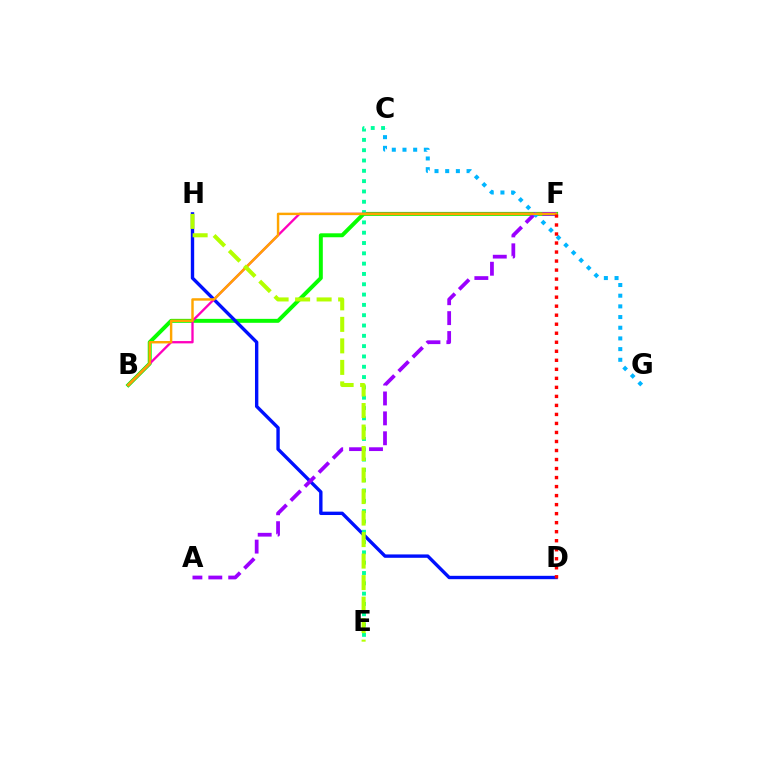{('B', 'F'): [{'color': '#08ff00', 'line_style': 'solid', 'thickness': 2.85}, {'color': '#ff00bd', 'line_style': 'solid', 'thickness': 1.66}, {'color': '#ffa500', 'line_style': 'solid', 'thickness': 1.75}], ('D', 'H'): [{'color': '#0010ff', 'line_style': 'solid', 'thickness': 2.43}], ('C', 'E'): [{'color': '#00ff9d', 'line_style': 'dotted', 'thickness': 2.8}], ('A', 'F'): [{'color': '#9b00ff', 'line_style': 'dashed', 'thickness': 2.7}], ('C', 'G'): [{'color': '#00b5ff', 'line_style': 'dotted', 'thickness': 2.9}], ('E', 'H'): [{'color': '#b3ff00', 'line_style': 'dashed', 'thickness': 2.92}], ('D', 'F'): [{'color': '#ff0000', 'line_style': 'dotted', 'thickness': 2.45}]}